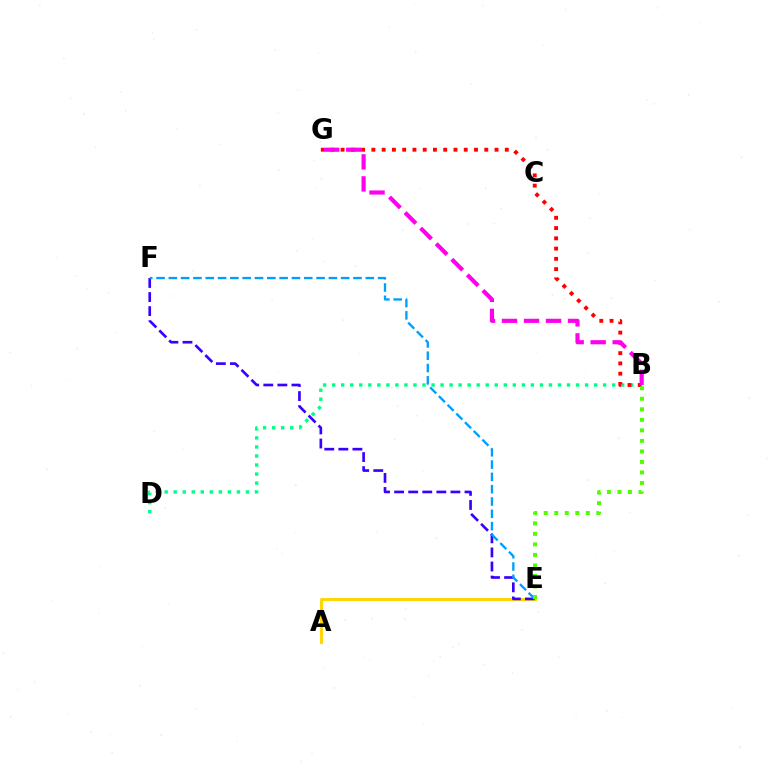{('A', 'E'): [{'color': '#ffd500', 'line_style': 'solid', 'thickness': 2.1}], ('E', 'F'): [{'color': '#3700ff', 'line_style': 'dashed', 'thickness': 1.91}, {'color': '#009eff', 'line_style': 'dashed', 'thickness': 1.67}], ('B', 'D'): [{'color': '#00ff86', 'line_style': 'dotted', 'thickness': 2.45}], ('B', 'G'): [{'color': '#ff0000', 'line_style': 'dotted', 'thickness': 2.79}, {'color': '#ff00ed', 'line_style': 'dashed', 'thickness': 2.99}], ('B', 'E'): [{'color': '#4fff00', 'line_style': 'dotted', 'thickness': 2.86}]}